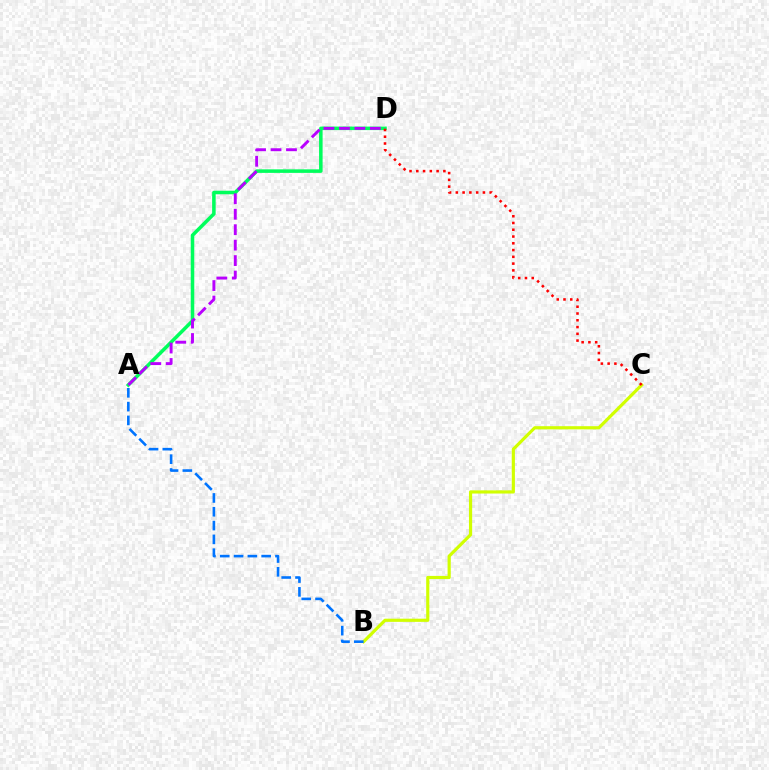{('B', 'C'): [{'color': '#d1ff00', 'line_style': 'solid', 'thickness': 2.29}], ('A', 'D'): [{'color': '#00ff5c', 'line_style': 'solid', 'thickness': 2.54}, {'color': '#b900ff', 'line_style': 'dashed', 'thickness': 2.1}], ('A', 'B'): [{'color': '#0074ff', 'line_style': 'dashed', 'thickness': 1.88}], ('C', 'D'): [{'color': '#ff0000', 'line_style': 'dotted', 'thickness': 1.84}]}